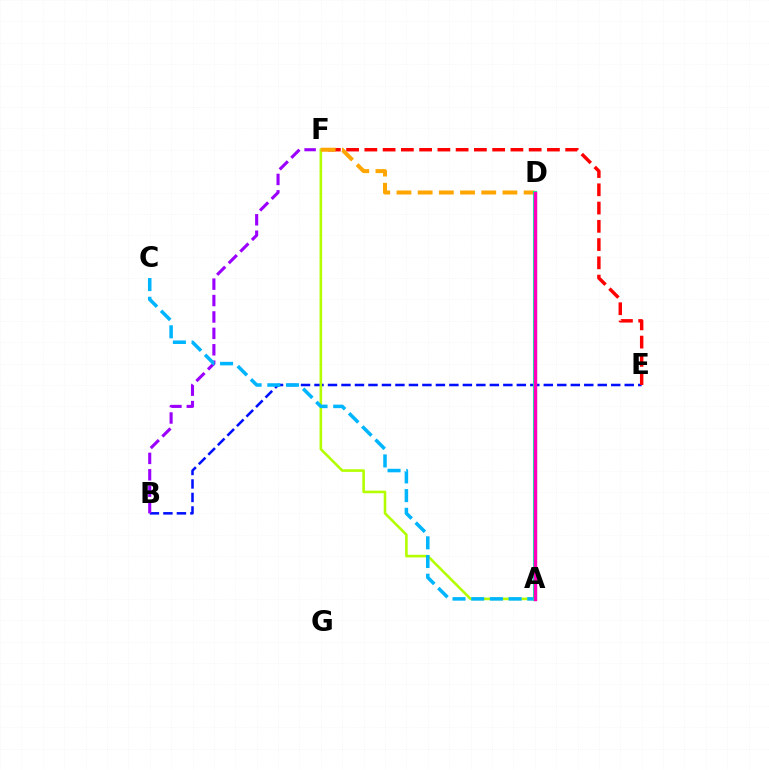{('B', 'E'): [{'color': '#0010ff', 'line_style': 'dashed', 'thickness': 1.83}], ('A', 'D'): [{'color': '#08ff00', 'line_style': 'solid', 'thickness': 1.54}, {'color': '#00ff9d', 'line_style': 'solid', 'thickness': 2.95}, {'color': '#ff00bd', 'line_style': 'solid', 'thickness': 2.45}], ('E', 'F'): [{'color': '#ff0000', 'line_style': 'dashed', 'thickness': 2.48}], ('A', 'F'): [{'color': '#b3ff00', 'line_style': 'solid', 'thickness': 1.88}], ('D', 'F'): [{'color': '#ffa500', 'line_style': 'dashed', 'thickness': 2.88}], ('B', 'F'): [{'color': '#9b00ff', 'line_style': 'dashed', 'thickness': 2.23}], ('A', 'C'): [{'color': '#00b5ff', 'line_style': 'dashed', 'thickness': 2.54}]}